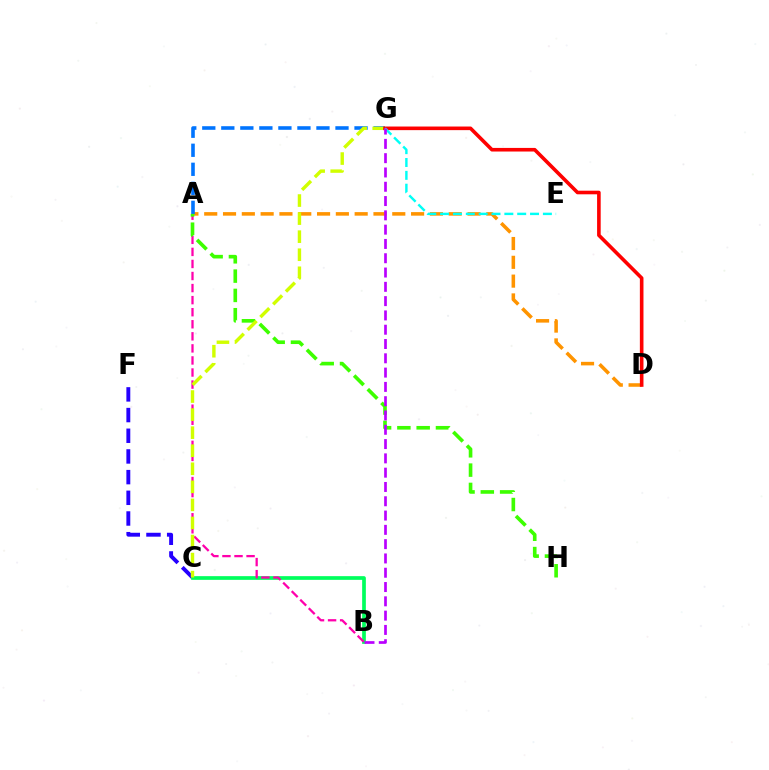{('C', 'F'): [{'color': '#2500ff', 'line_style': 'dashed', 'thickness': 2.81}], ('A', 'D'): [{'color': '#ff9400', 'line_style': 'dashed', 'thickness': 2.55}], ('A', 'G'): [{'color': '#0074ff', 'line_style': 'dashed', 'thickness': 2.59}], ('B', 'C'): [{'color': '#00ff5c', 'line_style': 'solid', 'thickness': 2.67}], ('A', 'B'): [{'color': '#ff00ac', 'line_style': 'dashed', 'thickness': 1.64}], ('A', 'H'): [{'color': '#3dff00', 'line_style': 'dashed', 'thickness': 2.62}], ('C', 'G'): [{'color': '#d1ff00', 'line_style': 'dashed', 'thickness': 2.45}], ('D', 'G'): [{'color': '#ff0000', 'line_style': 'solid', 'thickness': 2.6}], ('E', 'G'): [{'color': '#00fff6', 'line_style': 'dashed', 'thickness': 1.75}], ('B', 'G'): [{'color': '#b900ff', 'line_style': 'dashed', 'thickness': 1.94}]}